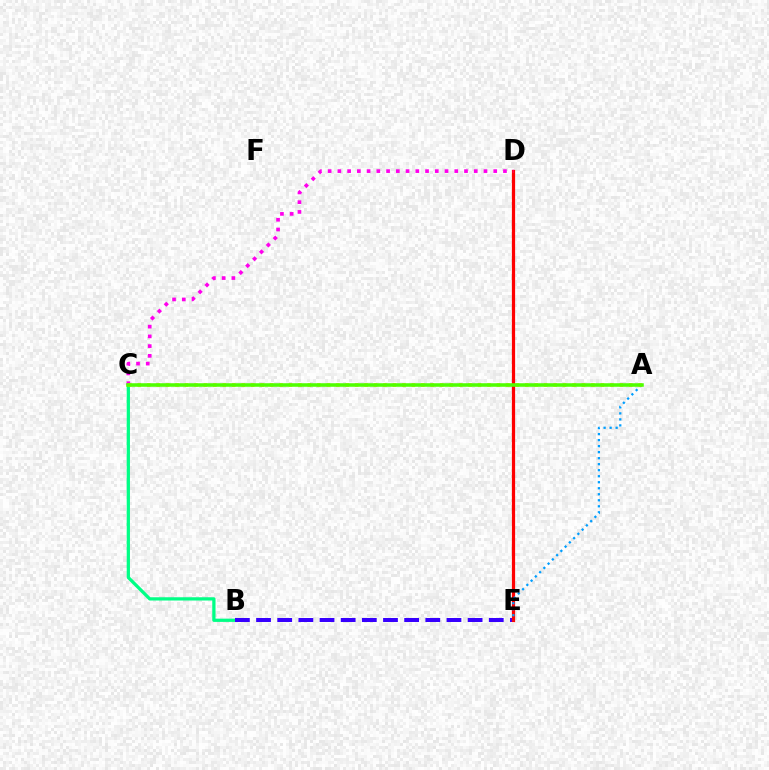{('B', 'C'): [{'color': '#00ff86', 'line_style': 'solid', 'thickness': 2.35}], ('B', 'E'): [{'color': '#3700ff', 'line_style': 'dashed', 'thickness': 2.87}], ('D', 'E'): [{'color': '#ff0000', 'line_style': 'solid', 'thickness': 2.32}], ('A', 'E'): [{'color': '#009eff', 'line_style': 'dotted', 'thickness': 1.63}], ('C', 'D'): [{'color': '#ff00ed', 'line_style': 'dotted', 'thickness': 2.65}], ('A', 'C'): [{'color': '#ffd500', 'line_style': 'dotted', 'thickness': 2.57}, {'color': '#4fff00', 'line_style': 'solid', 'thickness': 2.55}]}